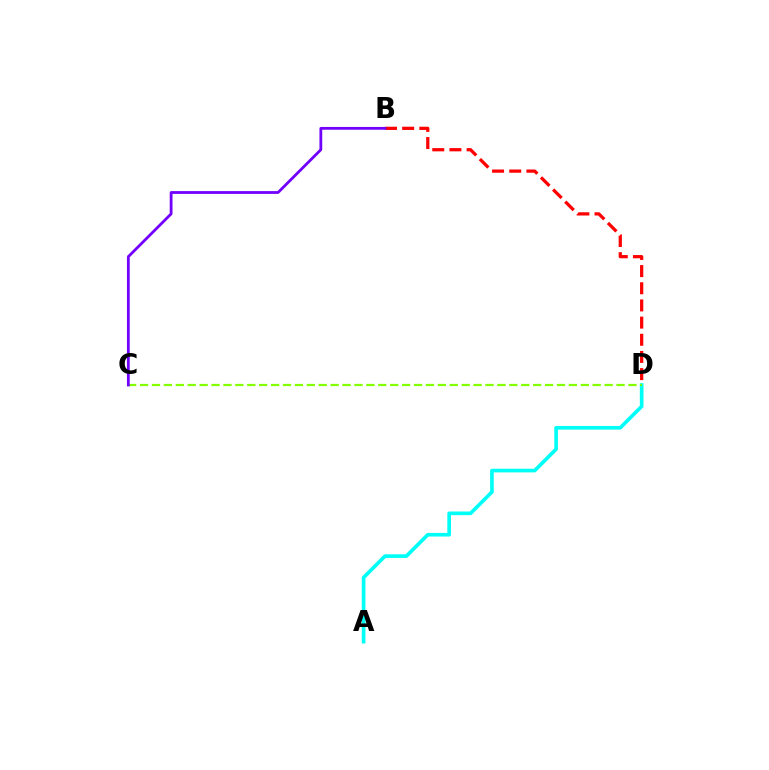{('A', 'D'): [{'color': '#00fff6', 'line_style': 'solid', 'thickness': 2.63}], ('B', 'D'): [{'color': '#ff0000', 'line_style': 'dashed', 'thickness': 2.33}], ('C', 'D'): [{'color': '#84ff00', 'line_style': 'dashed', 'thickness': 1.62}], ('B', 'C'): [{'color': '#7200ff', 'line_style': 'solid', 'thickness': 2.01}]}